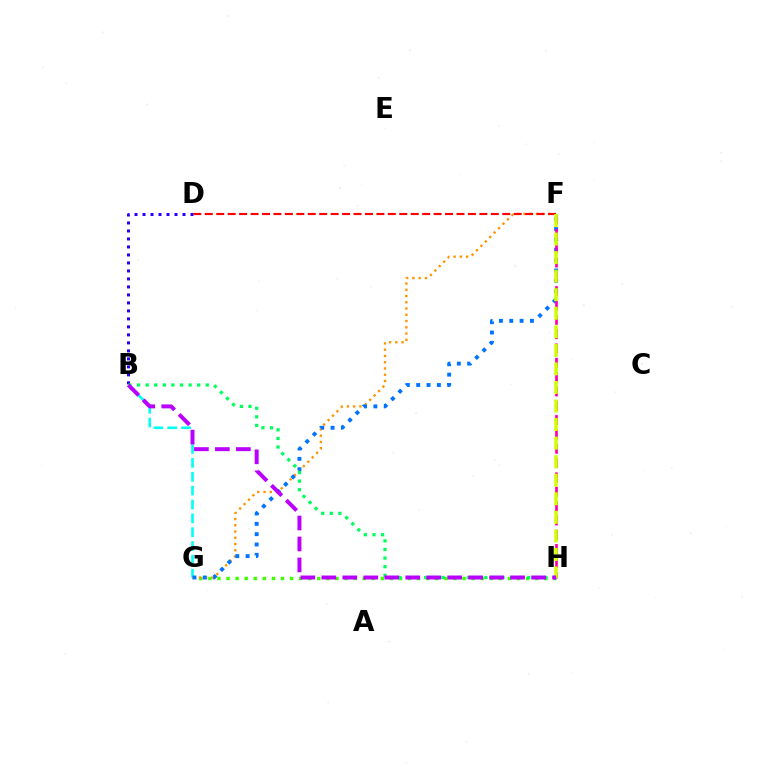{('B', 'G'): [{'color': '#00fff6', 'line_style': 'dashed', 'thickness': 1.88}], ('G', 'H'): [{'color': '#3dff00', 'line_style': 'dotted', 'thickness': 2.47}], ('F', 'G'): [{'color': '#ff9400', 'line_style': 'dotted', 'thickness': 1.7}, {'color': '#0074ff', 'line_style': 'dotted', 'thickness': 2.81}], ('B', 'D'): [{'color': '#2500ff', 'line_style': 'dotted', 'thickness': 2.17}], ('F', 'H'): [{'color': '#ff00ac', 'line_style': 'dashed', 'thickness': 1.95}, {'color': '#d1ff00', 'line_style': 'dashed', 'thickness': 2.52}], ('B', 'H'): [{'color': '#00ff5c', 'line_style': 'dotted', 'thickness': 2.33}, {'color': '#b900ff', 'line_style': 'dashed', 'thickness': 2.85}], ('D', 'F'): [{'color': '#ff0000', 'line_style': 'dashed', 'thickness': 1.55}]}